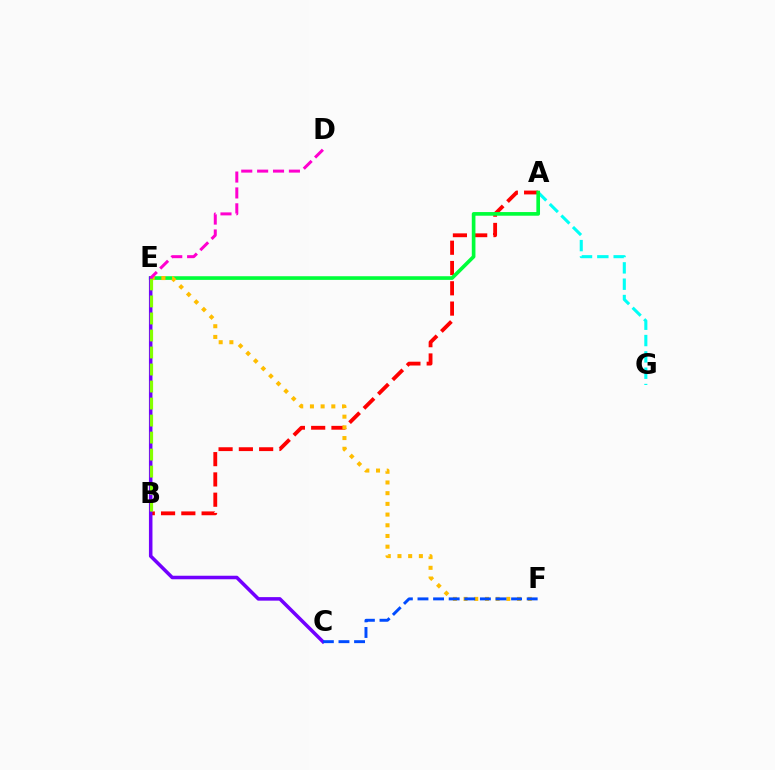{('A', 'B'): [{'color': '#ff0000', 'line_style': 'dashed', 'thickness': 2.76}], ('A', 'G'): [{'color': '#00fff6', 'line_style': 'dashed', 'thickness': 2.22}], ('A', 'E'): [{'color': '#00ff39', 'line_style': 'solid', 'thickness': 2.63}], ('E', 'F'): [{'color': '#ffbd00', 'line_style': 'dotted', 'thickness': 2.91}], ('C', 'E'): [{'color': '#7200ff', 'line_style': 'solid', 'thickness': 2.54}], ('B', 'E'): [{'color': '#84ff00', 'line_style': 'dashed', 'thickness': 2.31}], ('C', 'F'): [{'color': '#004bff', 'line_style': 'dashed', 'thickness': 2.12}], ('D', 'E'): [{'color': '#ff00cf', 'line_style': 'dashed', 'thickness': 2.16}]}